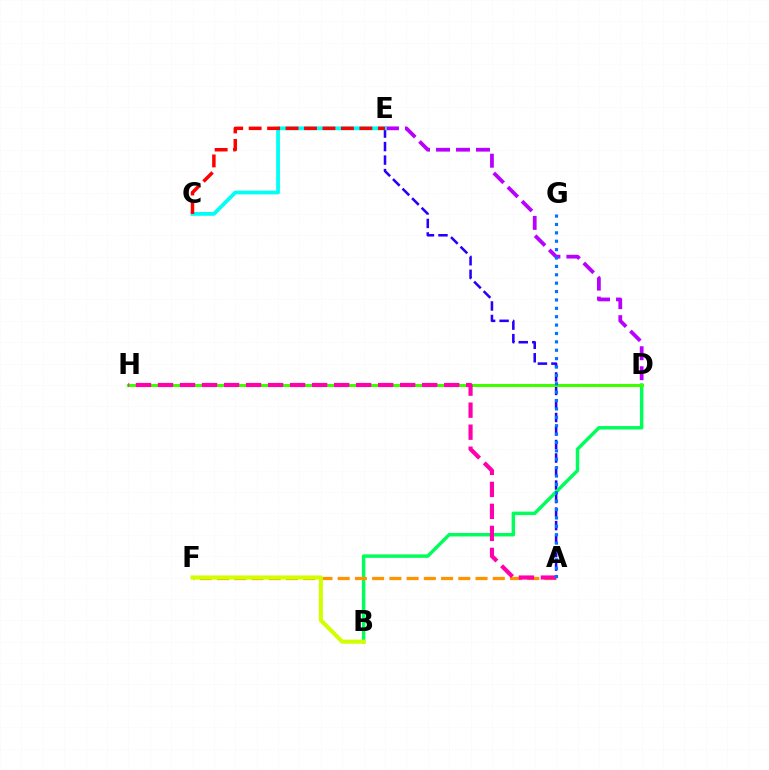{('A', 'E'): [{'color': '#2500ff', 'line_style': 'dashed', 'thickness': 1.84}], ('B', 'D'): [{'color': '#00ff5c', 'line_style': 'solid', 'thickness': 2.49}], ('D', 'H'): [{'color': '#3dff00', 'line_style': 'solid', 'thickness': 2.21}], ('A', 'F'): [{'color': '#ff9400', 'line_style': 'dashed', 'thickness': 2.34}], ('D', 'E'): [{'color': '#b900ff', 'line_style': 'dashed', 'thickness': 2.71}], ('C', 'E'): [{'color': '#00fff6', 'line_style': 'solid', 'thickness': 2.72}, {'color': '#ff0000', 'line_style': 'dashed', 'thickness': 2.51}], ('A', 'H'): [{'color': '#ff00ac', 'line_style': 'dashed', 'thickness': 2.99}], ('B', 'F'): [{'color': '#d1ff00', 'line_style': 'solid', 'thickness': 2.95}], ('A', 'G'): [{'color': '#0074ff', 'line_style': 'dotted', 'thickness': 2.28}]}